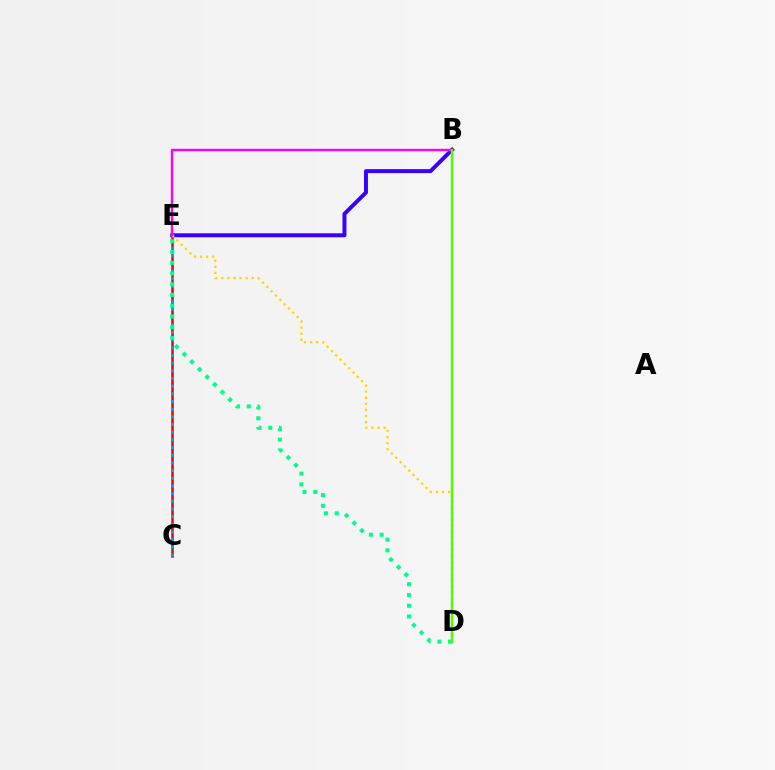{('B', 'E'): [{'color': '#3700ff', 'line_style': 'solid', 'thickness': 2.86}, {'color': '#ff00ed', 'line_style': 'solid', 'thickness': 1.73}], ('C', 'E'): [{'color': '#ff0000', 'line_style': 'solid', 'thickness': 1.85}, {'color': '#009eff', 'line_style': 'dotted', 'thickness': 2.09}], ('D', 'E'): [{'color': '#ffd500', 'line_style': 'dotted', 'thickness': 1.65}, {'color': '#00ff86', 'line_style': 'dotted', 'thickness': 2.92}], ('B', 'D'): [{'color': '#4fff00', 'line_style': 'solid', 'thickness': 1.77}]}